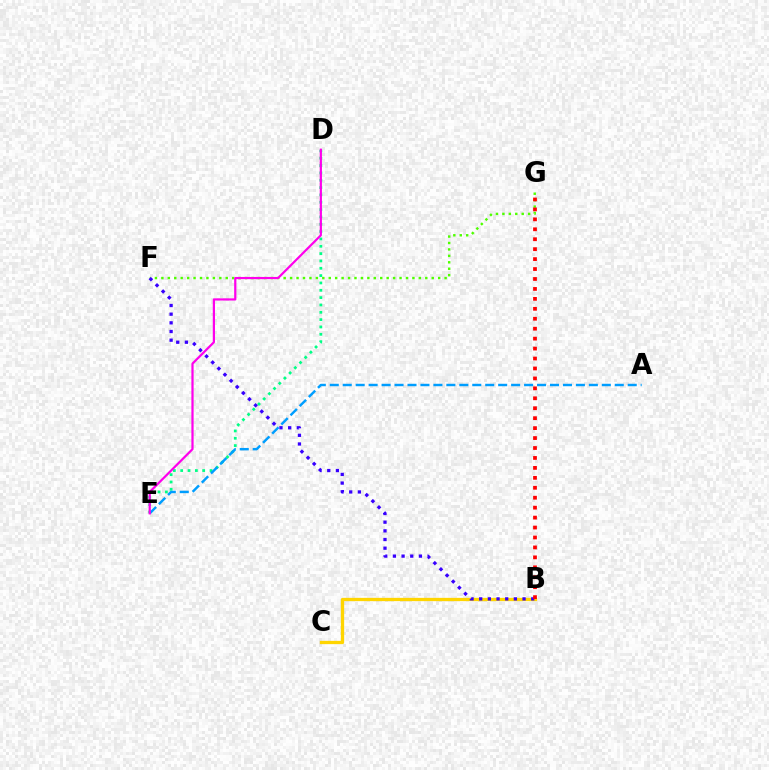{('B', 'C'): [{'color': '#ffd500', 'line_style': 'solid', 'thickness': 2.37}], ('D', 'E'): [{'color': '#00ff86', 'line_style': 'dotted', 'thickness': 1.99}, {'color': '#ff00ed', 'line_style': 'solid', 'thickness': 1.6}], ('F', 'G'): [{'color': '#4fff00', 'line_style': 'dotted', 'thickness': 1.75}], ('A', 'E'): [{'color': '#009eff', 'line_style': 'dashed', 'thickness': 1.76}], ('B', 'F'): [{'color': '#3700ff', 'line_style': 'dotted', 'thickness': 2.36}], ('B', 'G'): [{'color': '#ff0000', 'line_style': 'dotted', 'thickness': 2.7}]}